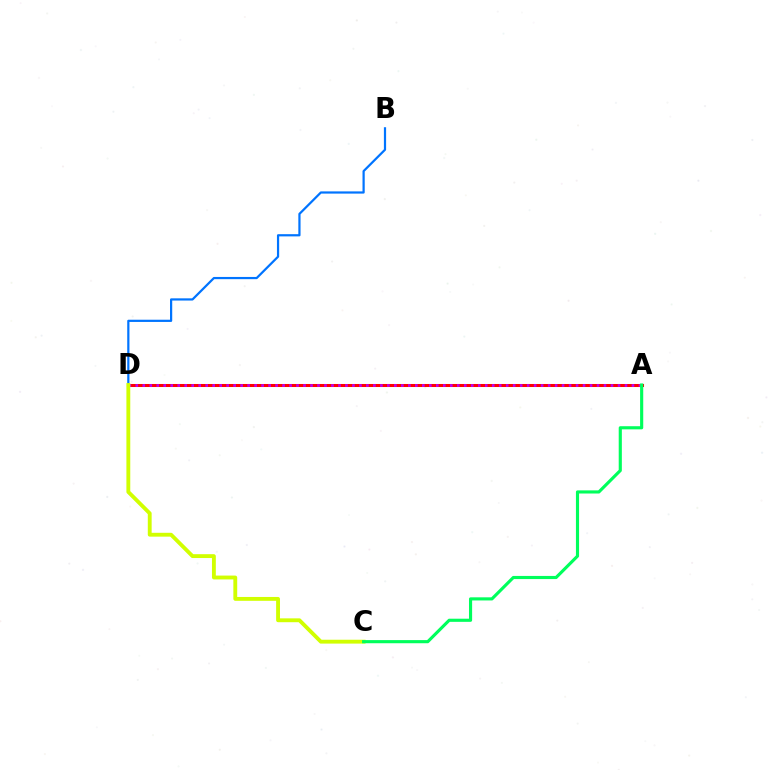{('B', 'D'): [{'color': '#0074ff', 'line_style': 'solid', 'thickness': 1.59}], ('A', 'D'): [{'color': '#ff0000', 'line_style': 'solid', 'thickness': 2.19}, {'color': '#b900ff', 'line_style': 'dotted', 'thickness': 1.9}], ('C', 'D'): [{'color': '#d1ff00', 'line_style': 'solid', 'thickness': 2.78}], ('A', 'C'): [{'color': '#00ff5c', 'line_style': 'solid', 'thickness': 2.25}]}